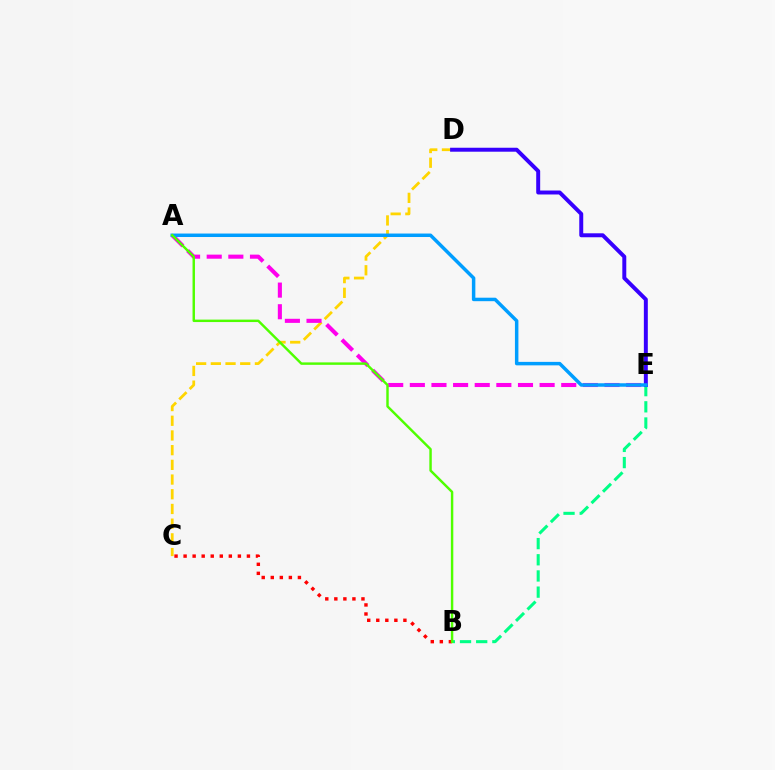{('C', 'D'): [{'color': '#ffd500', 'line_style': 'dashed', 'thickness': 2.0}], ('B', 'C'): [{'color': '#ff0000', 'line_style': 'dotted', 'thickness': 2.46}], ('B', 'E'): [{'color': '#00ff86', 'line_style': 'dashed', 'thickness': 2.2}], ('A', 'E'): [{'color': '#ff00ed', 'line_style': 'dashed', 'thickness': 2.94}, {'color': '#009eff', 'line_style': 'solid', 'thickness': 2.5}], ('D', 'E'): [{'color': '#3700ff', 'line_style': 'solid', 'thickness': 2.85}], ('A', 'B'): [{'color': '#4fff00', 'line_style': 'solid', 'thickness': 1.76}]}